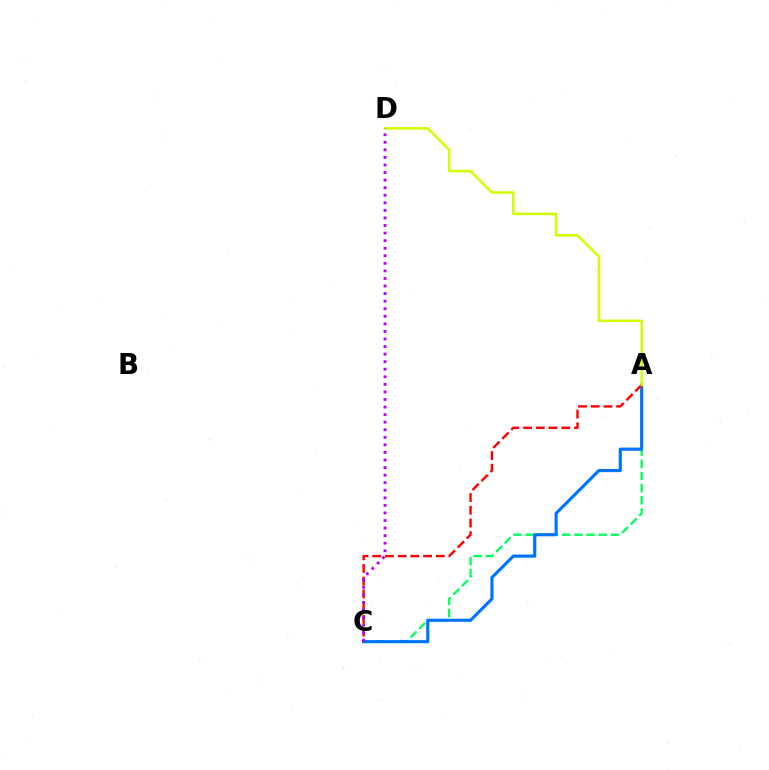{('A', 'C'): [{'color': '#00ff5c', 'line_style': 'dashed', 'thickness': 1.65}, {'color': '#0074ff', 'line_style': 'solid', 'thickness': 2.27}, {'color': '#ff0000', 'line_style': 'dashed', 'thickness': 1.73}], ('A', 'D'): [{'color': '#d1ff00', 'line_style': 'solid', 'thickness': 1.83}], ('C', 'D'): [{'color': '#b900ff', 'line_style': 'dotted', 'thickness': 2.06}]}